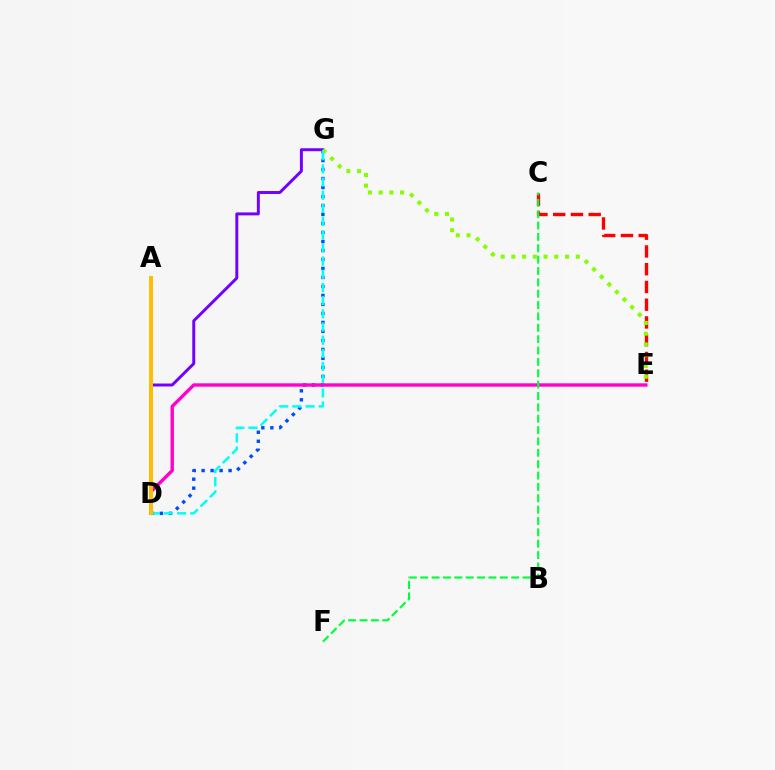{('C', 'E'): [{'color': '#ff0000', 'line_style': 'dashed', 'thickness': 2.41}], ('D', 'G'): [{'color': '#004bff', 'line_style': 'dotted', 'thickness': 2.44}, {'color': '#7200ff', 'line_style': 'solid', 'thickness': 2.12}, {'color': '#00fff6', 'line_style': 'dashed', 'thickness': 1.79}], ('E', 'G'): [{'color': '#84ff00', 'line_style': 'dotted', 'thickness': 2.92}], ('D', 'E'): [{'color': '#ff00cf', 'line_style': 'solid', 'thickness': 2.43}], ('C', 'F'): [{'color': '#00ff39', 'line_style': 'dashed', 'thickness': 1.54}], ('A', 'D'): [{'color': '#ffbd00', 'line_style': 'solid', 'thickness': 2.85}]}